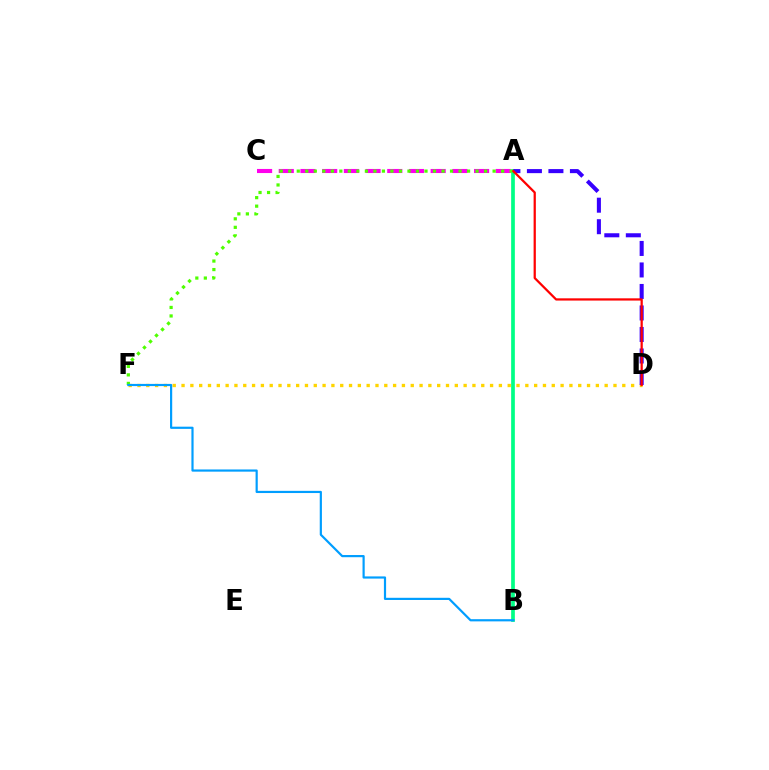{('A', 'C'): [{'color': '#ff00ed', 'line_style': 'dashed', 'thickness': 2.95}], ('A', 'B'): [{'color': '#00ff86', 'line_style': 'solid', 'thickness': 2.67}], ('D', 'F'): [{'color': '#ffd500', 'line_style': 'dotted', 'thickness': 2.4}], ('A', 'D'): [{'color': '#3700ff', 'line_style': 'dashed', 'thickness': 2.92}, {'color': '#ff0000', 'line_style': 'solid', 'thickness': 1.61}], ('A', 'F'): [{'color': '#4fff00', 'line_style': 'dotted', 'thickness': 2.31}], ('B', 'F'): [{'color': '#009eff', 'line_style': 'solid', 'thickness': 1.57}]}